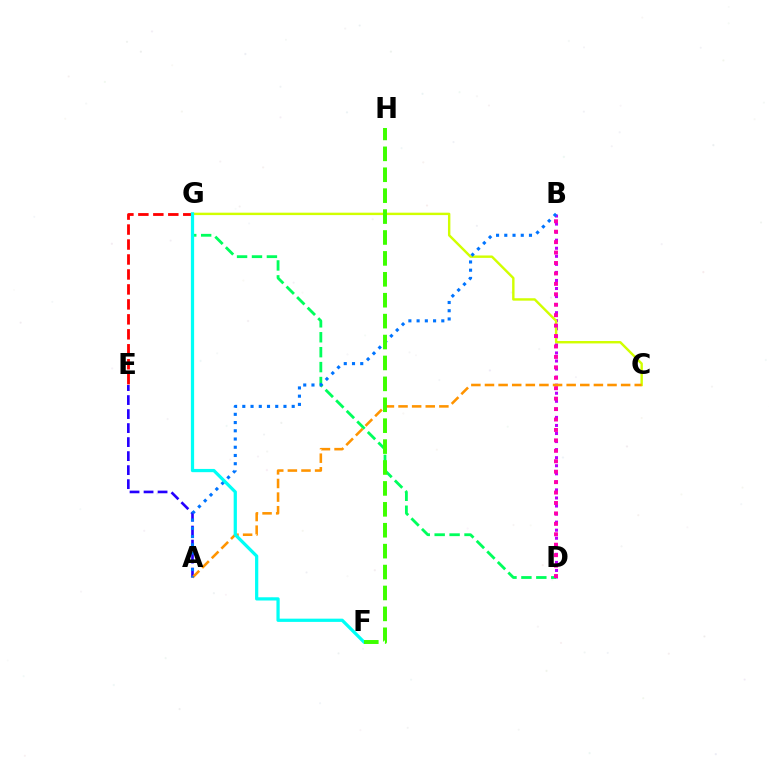{('B', 'D'): [{'color': '#b900ff', 'line_style': 'dotted', 'thickness': 2.19}, {'color': '#ff00ac', 'line_style': 'dotted', 'thickness': 2.83}], ('A', 'E'): [{'color': '#2500ff', 'line_style': 'dashed', 'thickness': 1.9}], ('E', 'G'): [{'color': '#ff0000', 'line_style': 'dashed', 'thickness': 2.03}], ('C', 'G'): [{'color': '#d1ff00', 'line_style': 'solid', 'thickness': 1.74}], ('D', 'G'): [{'color': '#00ff5c', 'line_style': 'dashed', 'thickness': 2.03}], ('A', 'C'): [{'color': '#ff9400', 'line_style': 'dashed', 'thickness': 1.85}], ('A', 'B'): [{'color': '#0074ff', 'line_style': 'dotted', 'thickness': 2.24}], ('F', 'G'): [{'color': '#00fff6', 'line_style': 'solid', 'thickness': 2.33}], ('F', 'H'): [{'color': '#3dff00', 'line_style': 'dashed', 'thickness': 2.84}]}